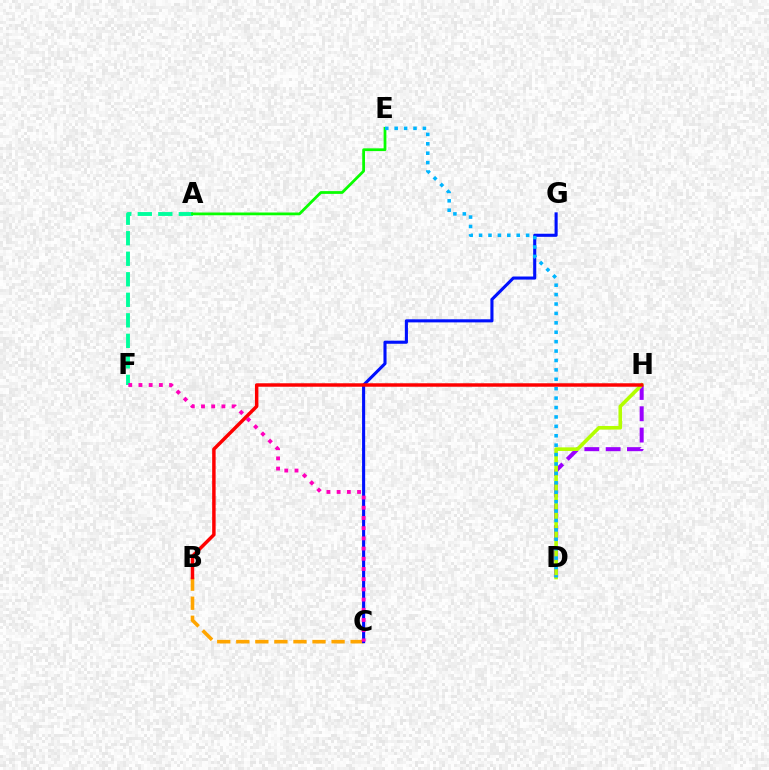{('B', 'C'): [{'color': '#ffa500', 'line_style': 'dashed', 'thickness': 2.59}], ('A', 'F'): [{'color': '#00ff9d', 'line_style': 'dashed', 'thickness': 2.79}], ('D', 'H'): [{'color': '#9b00ff', 'line_style': 'dashed', 'thickness': 2.9}, {'color': '#b3ff00', 'line_style': 'solid', 'thickness': 2.6}], ('A', 'E'): [{'color': '#08ff00', 'line_style': 'solid', 'thickness': 1.99}], ('C', 'G'): [{'color': '#0010ff', 'line_style': 'solid', 'thickness': 2.22}], ('D', 'E'): [{'color': '#00b5ff', 'line_style': 'dotted', 'thickness': 2.56}], ('B', 'H'): [{'color': '#ff0000', 'line_style': 'solid', 'thickness': 2.49}], ('C', 'F'): [{'color': '#ff00bd', 'line_style': 'dotted', 'thickness': 2.77}]}